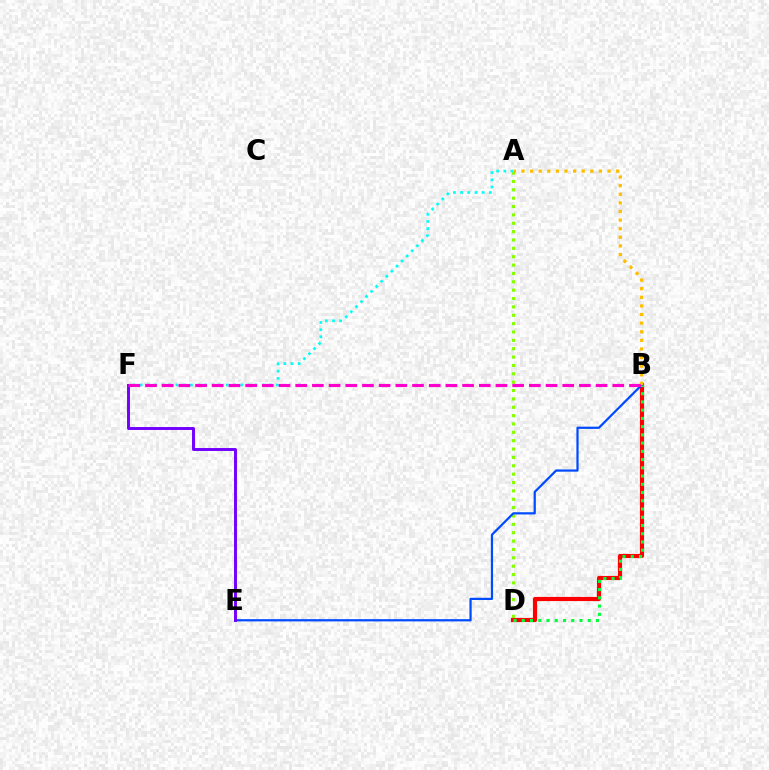{('A', 'D'): [{'color': '#84ff00', 'line_style': 'dotted', 'thickness': 2.27}], ('B', 'D'): [{'color': '#ff0000', 'line_style': 'solid', 'thickness': 2.98}, {'color': '#00ff39', 'line_style': 'dotted', 'thickness': 2.24}], ('B', 'E'): [{'color': '#004bff', 'line_style': 'solid', 'thickness': 1.6}], ('A', 'F'): [{'color': '#00fff6', 'line_style': 'dotted', 'thickness': 1.95}], ('E', 'F'): [{'color': '#7200ff', 'line_style': 'solid', 'thickness': 2.11}], ('A', 'B'): [{'color': '#ffbd00', 'line_style': 'dotted', 'thickness': 2.34}], ('B', 'F'): [{'color': '#ff00cf', 'line_style': 'dashed', 'thickness': 2.27}]}